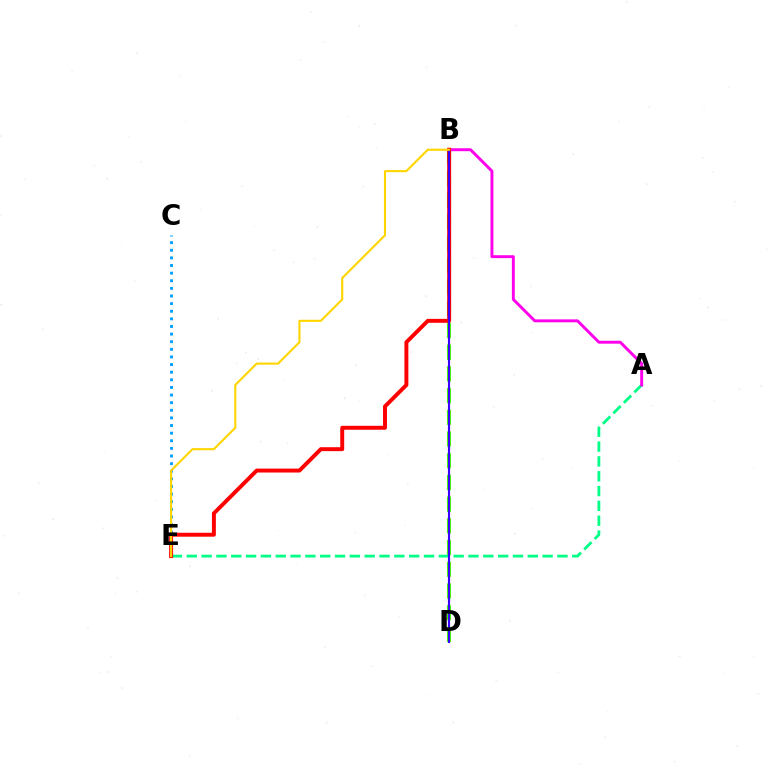{('B', 'D'): [{'color': '#4fff00', 'line_style': 'dashed', 'thickness': 2.95}, {'color': '#3700ff', 'line_style': 'solid', 'thickness': 1.54}], ('A', 'E'): [{'color': '#00ff86', 'line_style': 'dashed', 'thickness': 2.01}], ('A', 'B'): [{'color': '#ff00ed', 'line_style': 'solid', 'thickness': 2.1}], ('C', 'E'): [{'color': '#009eff', 'line_style': 'dotted', 'thickness': 2.07}], ('B', 'E'): [{'color': '#ff0000', 'line_style': 'solid', 'thickness': 2.83}, {'color': '#ffd500', 'line_style': 'solid', 'thickness': 1.52}]}